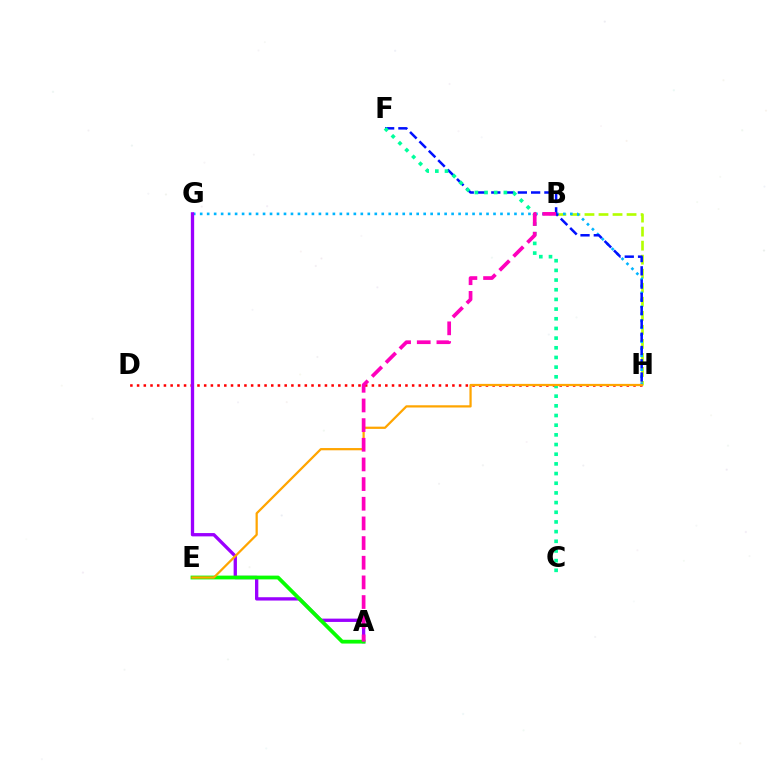{('B', 'H'): [{'color': '#b3ff00', 'line_style': 'dashed', 'thickness': 1.91}], ('G', 'H'): [{'color': '#00b5ff', 'line_style': 'dotted', 'thickness': 1.9}], ('D', 'H'): [{'color': '#ff0000', 'line_style': 'dotted', 'thickness': 1.82}], ('A', 'G'): [{'color': '#9b00ff', 'line_style': 'solid', 'thickness': 2.39}], ('A', 'E'): [{'color': '#08ff00', 'line_style': 'solid', 'thickness': 2.72}], ('F', 'H'): [{'color': '#0010ff', 'line_style': 'dashed', 'thickness': 1.8}], ('C', 'F'): [{'color': '#00ff9d', 'line_style': 'dotted', 'thickness': 2.63}], ('E', 'H'): [{'color': '#ffa500', 'line_style': 'solid', 'thickness': 1.61}], ('A', 'B'): [{'color': '#ff00bd', 'line_style': 'dashed', 'thickness': 2.67}]}